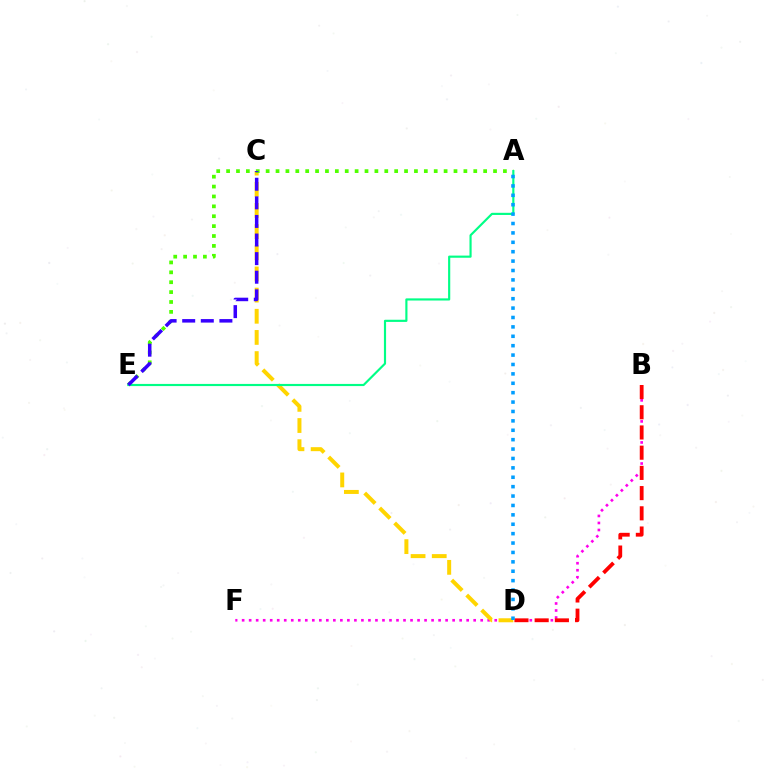{('B', 'F'): [{'color': '#ff00ed', 'line_style': 'dotted', 'thickness': 1.91}], ('C', 'D'): [{'color': '#ffd500', 'line_style': 'dashed', 'thickness': 2.87}], ('B', 'D'): [{'color': '#ff0000', 'line_style': 'dashed', 'thickness': 2.75}], ('A', 'E'): [{'color': '#4fff00', 'line_style': 'dotted', 'thickness': 2.69}, {'color': '#00ff86', 'line_style': 'solid', 'thickness': 1.55}], ('C', 'E'): [{'color': '#3700ff', 'line_style': 'dashed', 'thickness': 2.53}], ('A', 'D'): [{'color': '#009eff', 'line_style': 'dotted', 'thickness': 2.55}]}